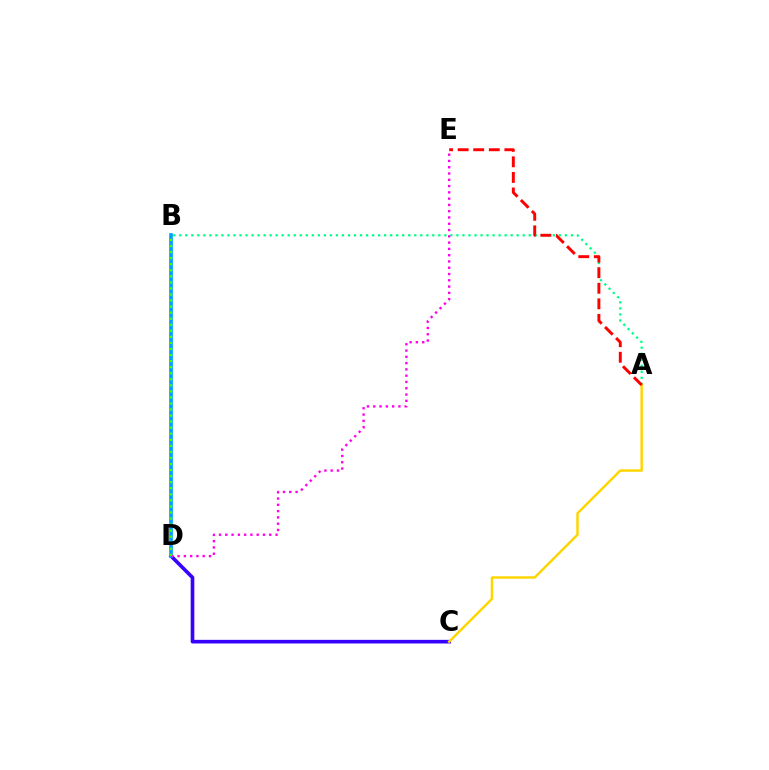{('C', 'D'): [{'color': '#3700ff', 'line_style': 'solid', 'thickness': 2.61}], ('B', 'D'): [{'color': '#009eff', 'line_style': 'solid', 'thickness': 2.64}, {'color': '#4fff00', 'line_style': 'dotted', 'thickness': 1.65}], ('A', 'B'): [{'color': '#00ff86', 'line_style': 'dotted', 'thickness': 1.64}], ('A', 'C'): [{'color': '#ffd500', 'line_style': 'solid', 'thickness': 1.76}], ('D', 'E'): [{'color': '#ff00ed', 'line_style': 'dotted', 'thickness': 1.71}], ('A', 'E'): [{'color': '#ff0000', 'line_style': 'dashed', 'thickness': 2.12}]}